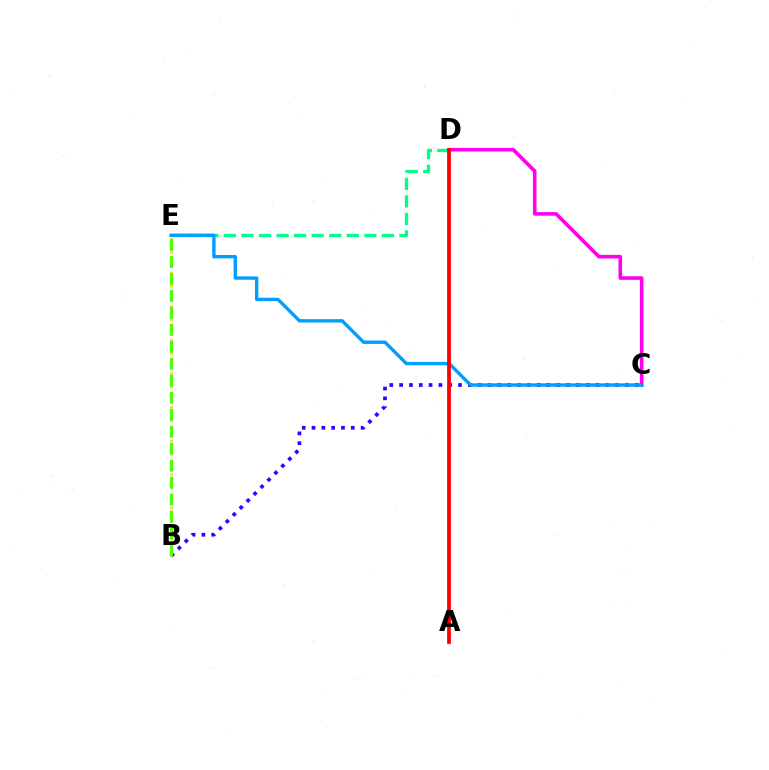{('B', 'C'): [{'color': '#3700ff', 'line_style': 'dotted', 'thickness': 2.67}], ('D', 'E'): [{'color': '#00ff86', 'line_style': 'dashed', 'thickness': 2.39}], ('C', 'D'): [{'color': '#ff00ed', 'line_style': 'solid', 'thickness': 2.59}], ('B', 'E'): [{'color': '#ffd500', 'line_style': 'dotted', 'thickness': 1.83}, {'color': '#4fff00', 'line_style': 'dashed', 'thickness': 2.31}], ('C', 'E'): [{'color': '#009eff', 'line_style': 'solid', 'thickness': 2.43}], ('A', 'D'): [{'color': '#ff0000', 'line_style': 'solid', 'thickness': 2.7}]}